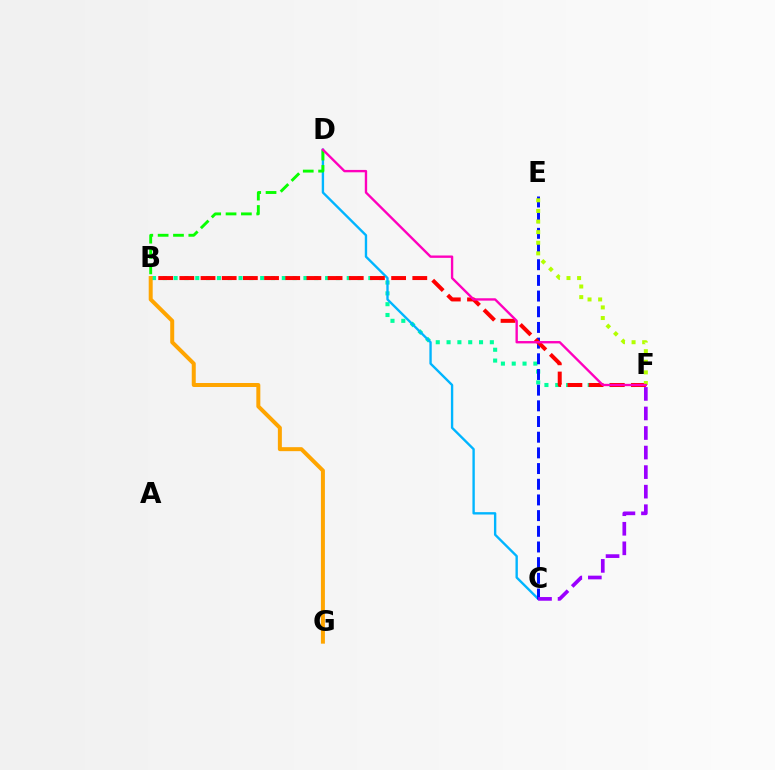{('B', 'F'): [{'color': '#00ff9d', 'line_style': 'dotted', 'thickness': 2.94}, {'color': '#ff0000', 'line_style': 'dashed', 'thickness': 2.88}], ('C', 'D'): [{'color': '#00b5ff', 'line_style': 'solid', 'thickness': 1.7}], ('C', 'E'): [{'color': '#0010ff', 'line_style': 'dashed', 'thickness': 2.13}], ('C', 'F'): [{'color': '#9b00ff', 'line_style': 'dashed', 'thickness': 2.66}], ('B', 'D'): [{'color': '#08ff00', 'line_style': 'dashed', 'thickness': 2.08}], ('E', 'F'): [{'color': '#b3ff00', 'line_style': 'dotted', 'thickness': 2.88}], ('B', 'G'): [{'color': '#ffa500', 'line_style': 'solid', 'thickness': 2.87}], ('D', 'F'): [{'color': '#ff00bd', 'line_style': 'solid', 'thickness': 1.71}]}